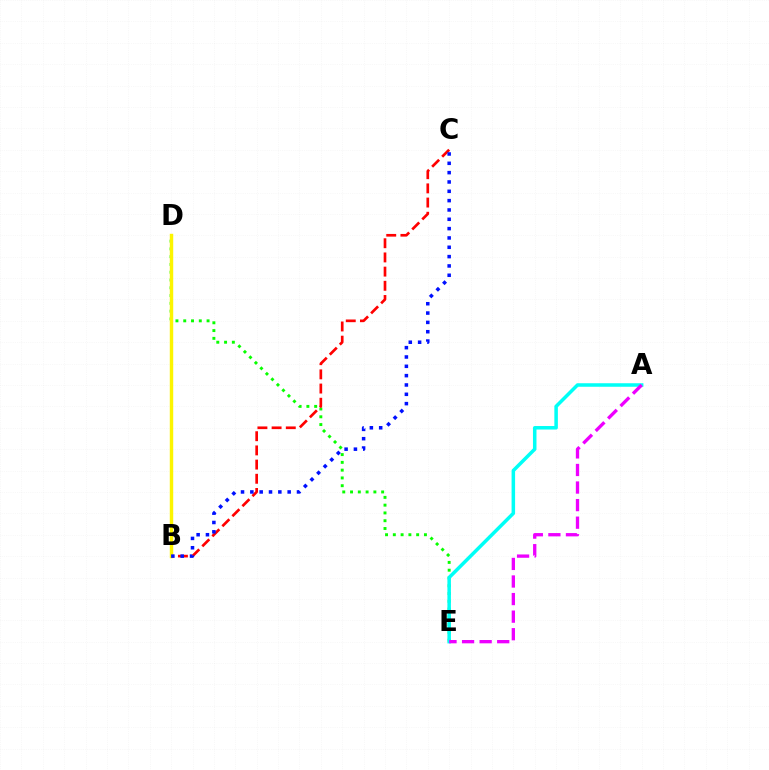{('D', 'E'): [{'color': '#08ff00', 'line_style': 'dotted', 'thickness': 2.11}], ('B', 'C'): [{'color': '#ff0000', 'line_style': 'dashed', 'thickness': 1.93}, {'color': '#0010ff', 'line_style': 'dotted', 'thickness': 2.53}], ('B', 'D'): [{'color': '#fcf500', 'line_style': 'solid', 'thickness': 2.47}], ('A', 'E'): [{'color': '#00fff6', 'line_style': 'solid', 'thickness': 2.53}, {'color': '#ee00ff', 'line_style': 'dashed', 'thickness': 2.39}]}